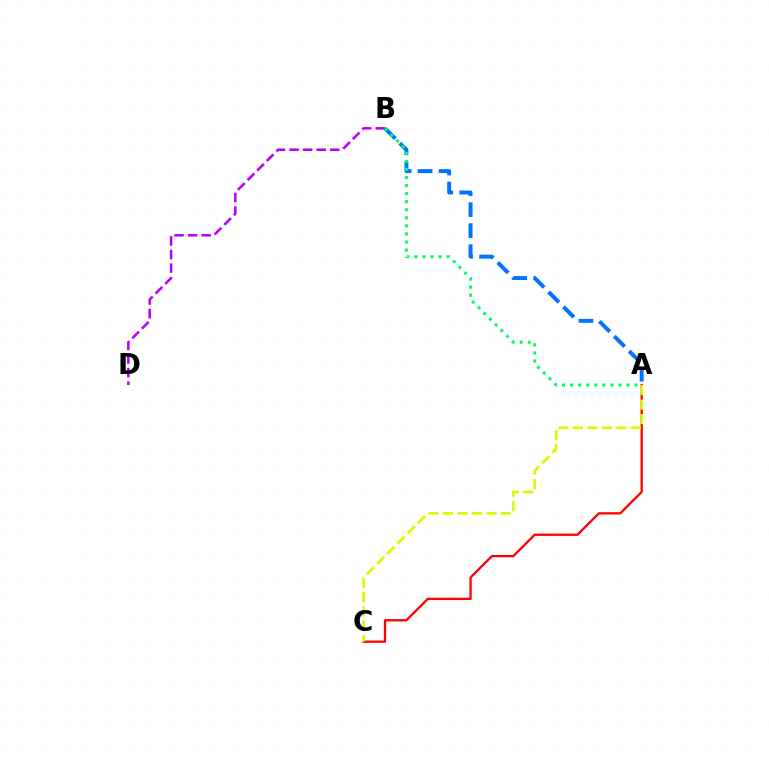{('B', 'D'): [{'color': '#b900ff', 'line_style': 'dashed', 'thickness': 1.85}], ('A', 'B'): [{'color': '#0074ff', 'line_style': 'dashed', 'thickness': 2.85}, {'color': '#00ff5c', 'line_style': 'dotted', 'thickness': 2.19}], ('A', 'C'): [{'color': '#ff0000', 'line_style': 'solid', 'thickness': 1.66}, {'color': '#d1ff00', 'line_style': 'dashed', 'thickness': 1.97}]}